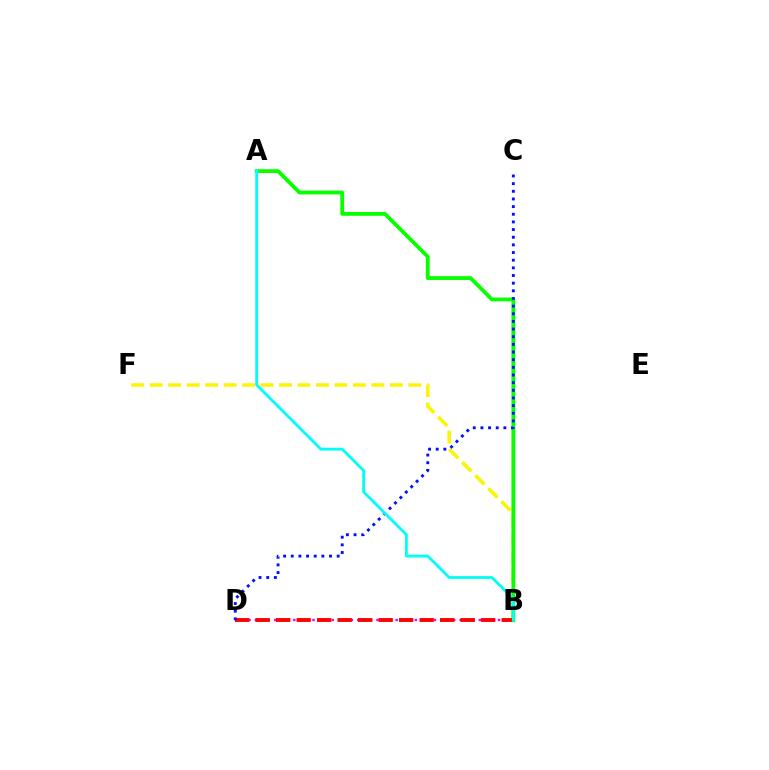{('B', 'F'): [{'color': '#fcf500', 'line_style': 'dashed', 'thickness': 2.51}], ('B', 'D'): [{'color': '#ee00ff', 'line_style': 'dotted', 'thickness': 1.74}, {'color': '#ff0000', 'line_style': 'dashed', 'thickness': 2.79}], ('A', 'B'): [{'color': '#08ff00', 'line_style': 'solid', 'thickness': 2.74}, {'color': '#00fff6', 'line_style': 'solid', 'thickness': 2.03}], ('C', 'D'): [{'color': '#0010ff', 'line_style': 'dotted', 'thickness': 2.08}]}